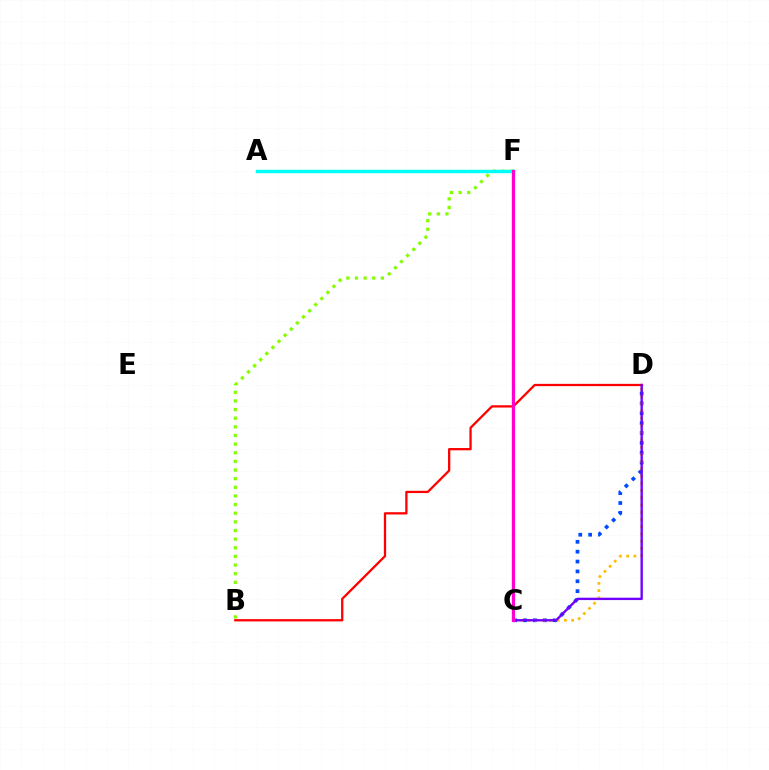{('C', 'D'): [{'color': '#004bff', 'line_style': 'dotted', 'thickness': 2.68}, {'color': '#ffbd00', 'line_style': 'dotted', 'thickness': 1.97}, {'color': '#7200ff', 'line_style': 'solid', 'thickness': 1.71}], ('B', 'F'): [{'color': '#84ff00', 'line_style': 'dotted', 'thickness': 2.35}], ('A', 'F'): [{'color': '#00fff6', 'line_style': 'solid', 'thickness': 2.48}], ('B', 'D'): [{'color': '#ff0000', 'line_style': 'solid', 'thickness': 1.64}], ('C', 'F'): [{'color': '#00ff39', 'line_style': 'solid', 'thickness': 1.73}, {'color': '#ff00cf', 'line_style': 'solid', 'thickness': 2.23}]}